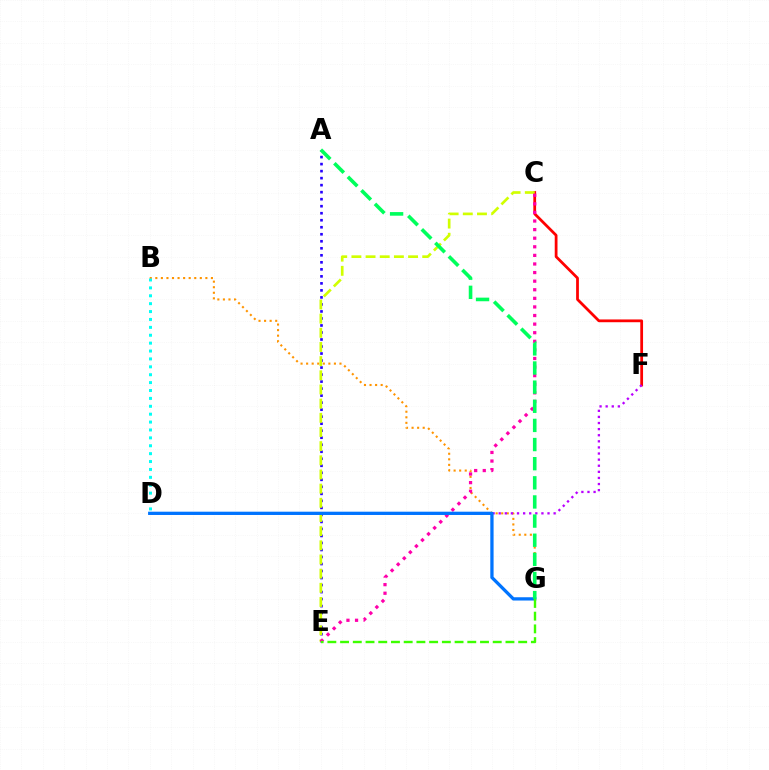{('A', 'E'): [{'color': '#2500ff', 'line_style': 'dotted', 'thickness': 1.91}], ('B', 'G'): [{'color': '#ff9400', 'line_style': 'dotted', 'thickness': 1.51}], ('C', 'F'): [{'color': '#ff0000', 'line_style': 'solid', 'thickness': 1.99}], ('D', 'F'): [{'color': '#b900ff', 'line_style': 'dotted', 'thickness': 1.66}], ('C', 'E'): [{'color': '#d1ff00', 'line_style': 'dashed', 'thickness': 1.92}, {'color': '#ff00ac', 'line_style': 'dotted', 'thickness': 2.33}], ('B', 'D'): [{'color': '#00fff6', 'line_style': 'dotted', 'thickness': 2.14}], ('D', 'G'): [{'color': '#0074ff', 'line_style': 'solid', 'thickness': 2.36}], ('E', 'G'): [{'color': '#3dff00', 'line_style': 'dashed', 'thickness': 1.73}], ('A', 'G'): [{'color': '#00ff5c', 'line_style': 'dashed', 'thickness': 2.6}]}